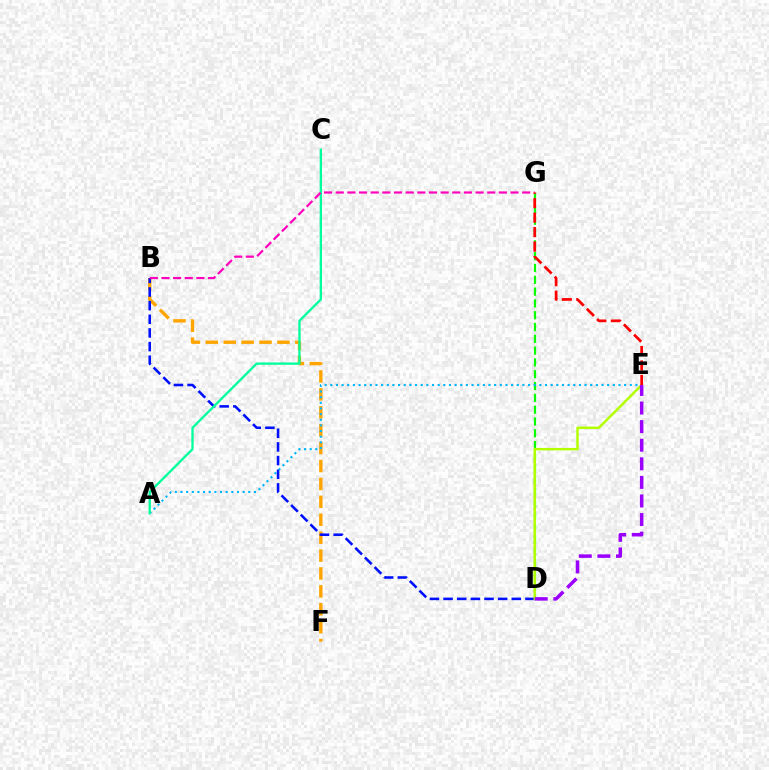{('B', 'F'): [{'color': '#ffa500', 'line_style': 'dashed', 'thickness': 2.43}], ('D', 'G'): [{'color': '#08ff00', 'line_style': 'dashed', 'thickness': 1.6}], ('B', 'D'): [{'color': '#0010ff', 'line_style': 'dashed', 'thickness': 1.85}], ('D', 'E'): [{'color': '#b3ff00', 'line_style': 'solid', 'thickness': 1.77}, {'color': '#9b00ff', 'line_style': 'dashed', 'thickness': 2.52}], ('A', 'E'): [{'color': '#00b5ff', 'line_style': 'dotted', 'thickness': 1.54}], ('A', 'C'): [{'color': '#00ff9d', 'line_style': 'solid', 'thickness': 1.67}], ('B', 'G'): [{'color': '#ff00bd', 'line_style': 'dashed', 'thickness': 1.58}], ('E', 'G'): [{'color': '#ff0000', 'line_style': 'dashed', 'thickness': 1.97}]}